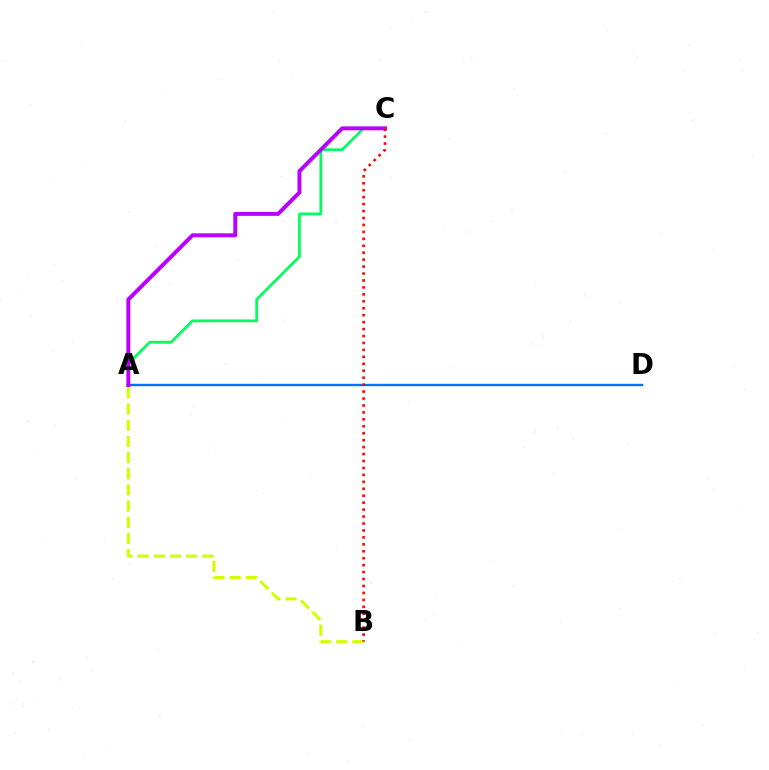{('A', 'B'): [{'color': '#d1ff00', 'line_style': 'dashed', 'thickness': 2.2}], ('A', 'D'): [{'color': '#0074ff', 'line_style': 'solid', 'thickness': 1.72}], ('A', 'C'): [{'color': '#00ff5c', 'line_style': 'solid', 'thickness': 1.98}, {'color': '#b900ff', 'line_style': 'solid', 'thickness': 2.83}], ('B', 'C'): [{'color': '#ff0000', 'line_style': 'dotted', 'thickness': 1.89}]}